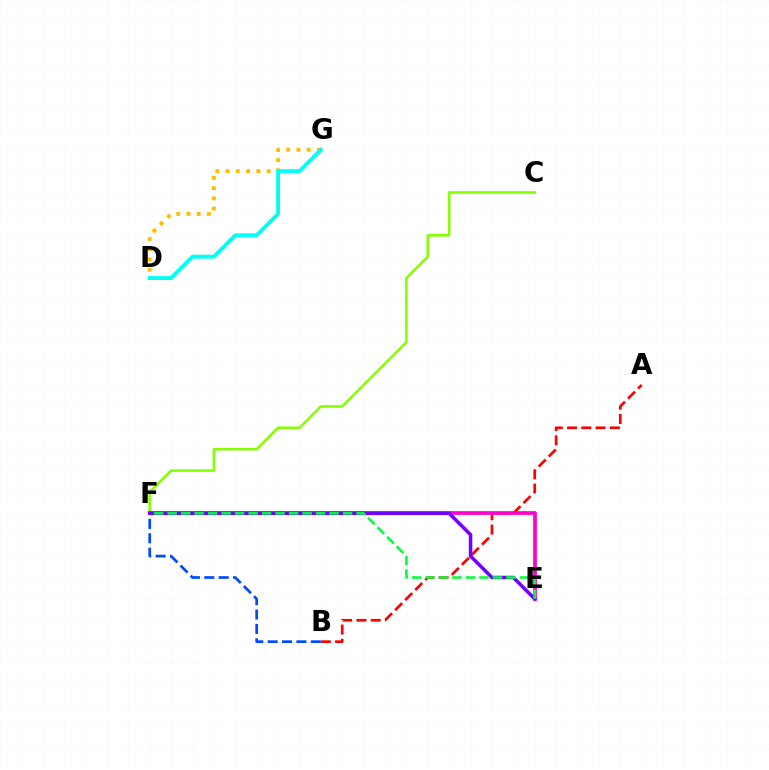{('A', 'B'): [{'color': '#ff0000', 'line_style': 'dashed', 'thickness': 1.94}], ('C', 'F'): [{'color': '#84ff00', 'line_style': 'solid', 'thickness': 1.83}], ('E', 'F'): [{'color': '#ff00cf', 'line_style': 'solid', 'thickness': 2.66}, {'color': '#7200ff', 'line_style': 'solid', 'thickness': 2.53}, {'color': '#00ff39', 'line_style': 'dashed', 'thickness': 1.83}], ('D', 'G'): [{'color': '#ffbd00', 'line_style': 'dotted', 'thickness': 2.78}, {'color': '#00fff6', 'line_style': 'solid', 'thickness': 2.8}], ('B', 'F'): [{'color': '#004bff', 'line_style': 'dashed', 'thickness': 1.95}]}